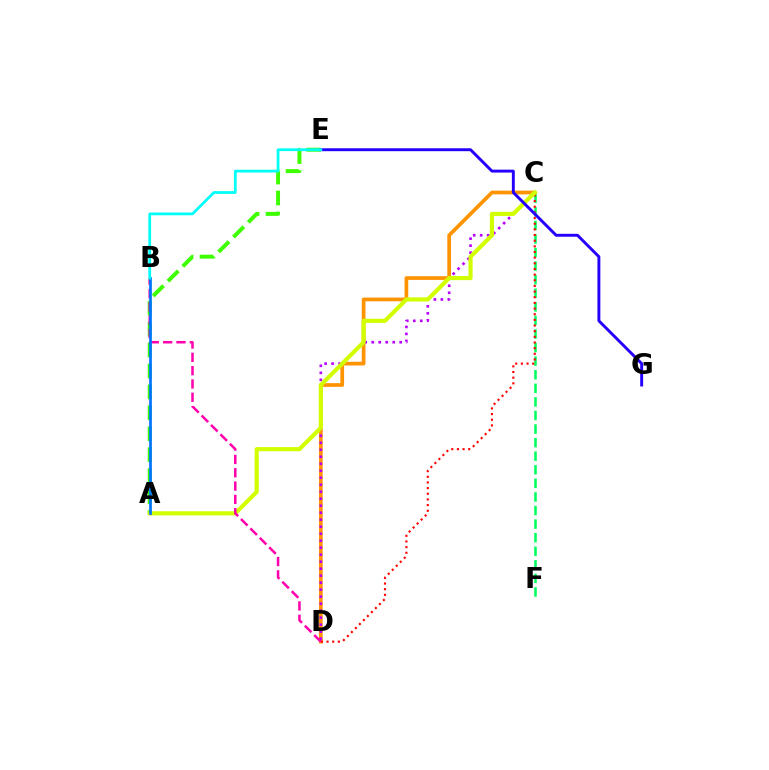{('C', 'F'): [{'color': '#00ff5c', 'line_style': 'dashed', 'thickness': 1.84}], ('C', 'D'): [{'color': '#ff9400', 'line_style': 'solid', 'thickness': 2.68}, {'color': '#ff0000', 'line_style': 'dotted', 'thickness': 1.54}, {'color': '#b900ff', 'line_style': 'dotted', 'thickness': 1.9}], ('A', 'E'): [{'color': '#3dff00', 'line_style': 'dashed', 'thickness': 2.84}], ('A', 'C'): [{'color': '#d1ff00', 'line_style': 'solid', 'thickness': 2.99}], ('B', 'D'): [{'color': '#ff00ac', 'line_style': 'dashed', 'thickness': 1.81}], ('E', 'G'): [{'color': '#2500ff', 'line_style': 'solid', 'thickness': 2.1}], ('A', 'B'): [{'color': '#0074ff', 'line_style': 'solid', 'thickness': 1.95}], ('B', 'E'): [{'color': '#00fff6', 'line_style': 'solid', 'thickness': 1.97}]}